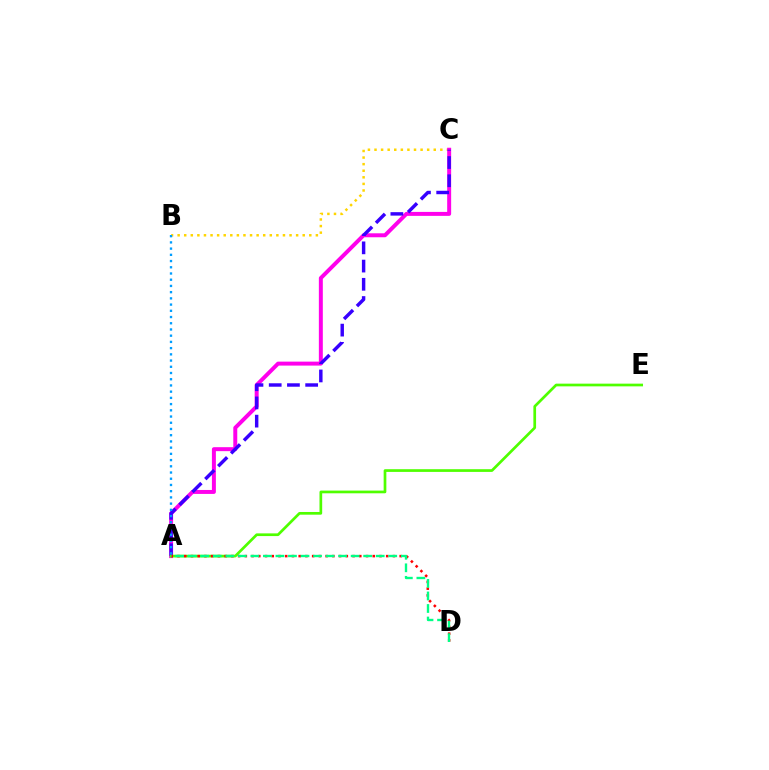{('B', 'C'): [{'color': '#ffd500', 'line_style': 'dotted', 'thickness': 1.79}], ('A', 'C'): [{'color': '#ff00ed', 'line_style': 'solid', 'thickness': 2.85}, {'color': '#3700ff', 'line_style': 'dashed', 'thickness': 2.48}], ('A', 'E'): [{'color': '#4fff00', 'line_style': 'solid', 'thickness': 1.95}], ('A', 'D'): [{'color': '#ff0000', 'line_style': 'dotted', 'thickness': 1.83}, {'color': '#00ff86', 'line_style': 'dashed', 'thickness': 1.7}], ('A', 'B'): [{'color': '#009eff', 'line_style': 'dotted', 'thickness': 1.69}]}